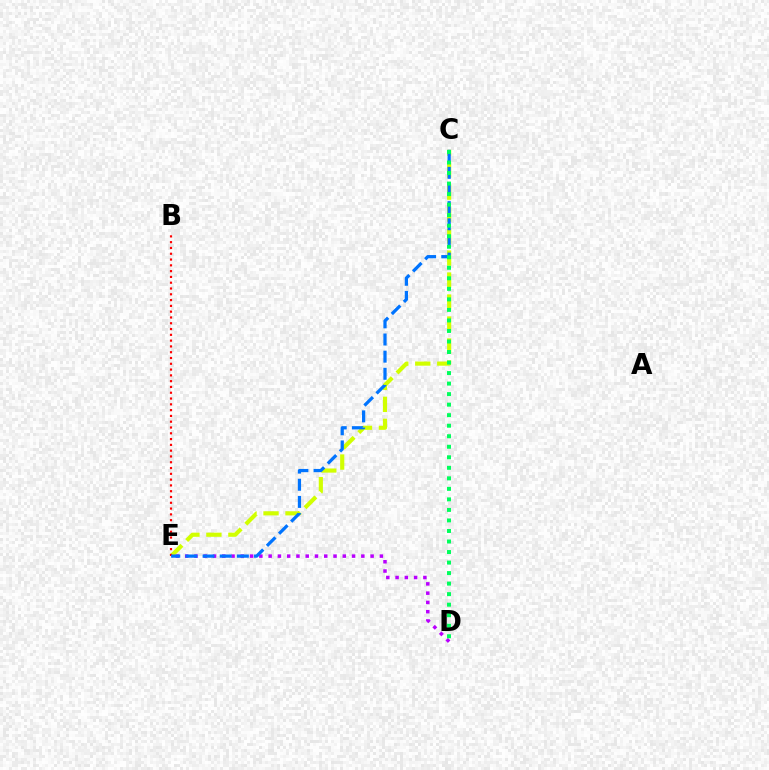{('C', 'E'): [{'color': '#d1ff00', 'line_style': 'dashed', 'thickness': 2.99}, {'color': '#0074ff', 'line_style': 'dashed', 'thickness': 2.33}], ('D', 'E'): [{'color': '#b900ff', 'line_style': 'dotted', 'thickness': 2.52}], ('B', 'E'): [{'color': '#ff0000', 'line_style': 'dotted', 'thickness': 1.57}], ('C', 'D'): [{'color': '#00ff5c', 'line_style': 'dotted', 'thickness': 2.86}]}